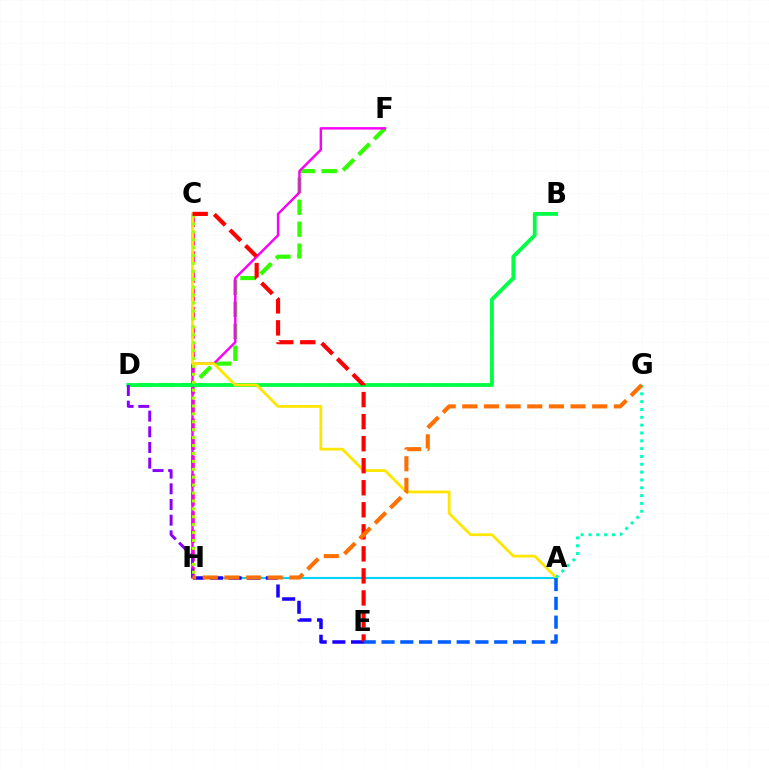{('C', 'H'): [{'color': '#ff0088', 'line_style': 'dashed', 'thickness': 2.53}, {'color': '#a2ff00', 'line_style': 'dotted', 'thickness': 2.15}], ('D', 'F'): [{'color': '#31ff00', 'line_style': 'dashed', 'thickness': 2.98}], ('A', 'H'): [{'color': '#00d3ff', 'line_style': 'solid', 'thickness': 1.54}], ('F', 'H'): [{'color': '#fa00f9', 'line_style': 'solid', 'thickness': 1.76}], ('B', 'D'): [{'color': '#00ff45', 'line_style': 'solid', 'thickness': 2.76}], ('A', 'C'): [{'color': '#ffe600', 'line_style': 'solid', 'thickness': 2.01}], ('D', 'H'): [{'color': '#8a00ff', 'line_style': 'dashed', 'thickness': 2.13}], ('E', 'H'): [{'color': '#1900ff', 'line_style': 'dashed', 'thickness': 2.53}], ('C', 'E'): [{'color': '#ff0000', 'line_style': 'dashed', 'thickness': 2.99}], ('A', 'E'): [{'color': '#005dff', 'line_style': 'dashed', 'thickness': 2.55}], ('A', 'G'): [{'color': '#00ffbb', 'line_style': 'dotted', 'thickness': 2.13}], ('G', 'H'): [{'color': '#ff7000', 'line_style': 'dashed', 'thickness': 2.94}]}